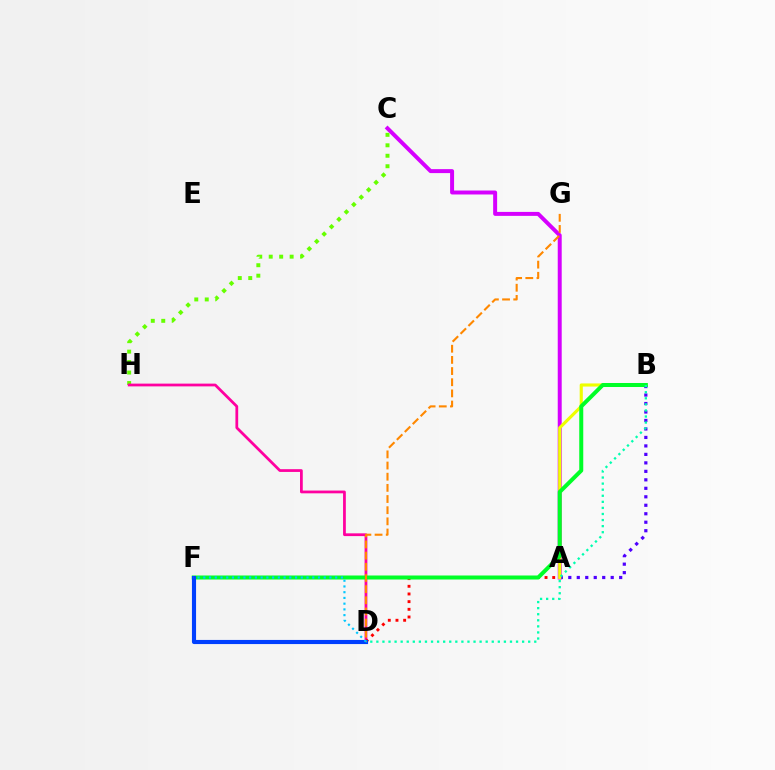{('A', 'C'): [{'color': '#d600ff', 'line_style': 'solid', 'thickness': 2.85}], ('A', 'B'): [{'color': '#4f00ff', 'line_style': 'dotted', 'thickness': 2.3}, {'color': '#eeff00', 'line_style': 'solid', 'thickness': 2.25}], ('C', 'H'): [{'color': '#66ff00', 'line_style': 'dotted', 'thickness': 2.84}], ('D', 'H'): [{'color': '#ff00a0', 'line_style': 'solid', 'thickness': 1.99}], ('A', 'D'): [{'color': '#ff0000', 'line_style': 'dotted', 'thickness': 2.08}], ('B', 'F'): [{'color': '#00ff27', 'line_style': 'solid', 'thickness': 2.88}], ('D', 'F'): [{'color': '#003fff', 'line_style': 'solid', 'thickness': 2.97}, {'color': '#00c7ff', 'line_style': 'dotted', 'thickness': 1.56}], ('B', 'D'): [{'color': '#00ffaf', 'line_style': 'dotted', 'thickness': 1.65}], ('D', 'G'): [{'color': '#ff8800', 'line_style': 'dashed', 'thickness': 1.52}]}